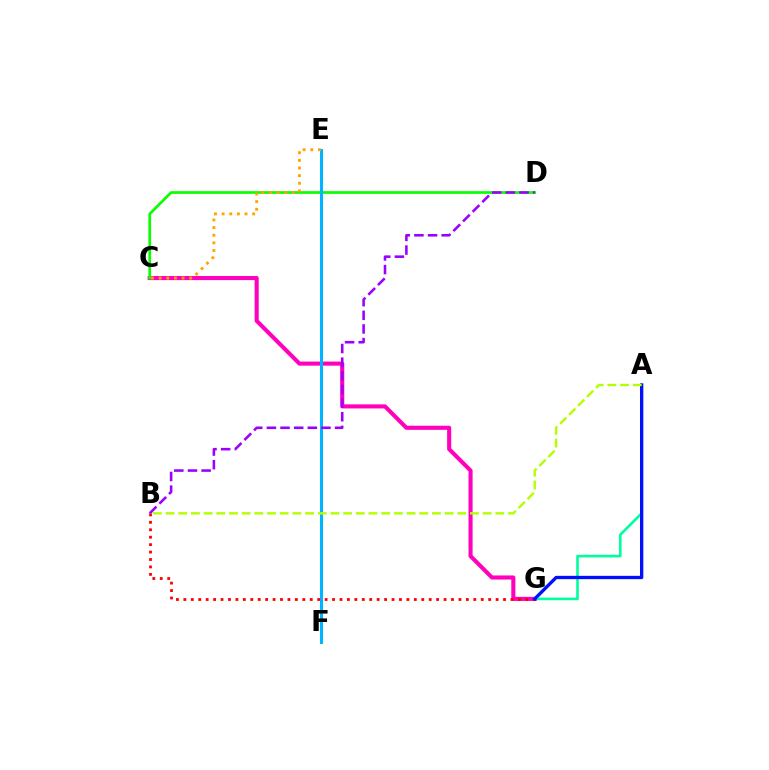{('A', 'G'): [{'color': '#00ff9d', 'line_style': 'solid', 'thickness': 1.89}, {'color': '#0010ff', 'line_style': 'solid', 'thickness': 2.39}], ('C', 'G'): [{'color': '#ff00bd', 'line_style': 'solid', 'thickness': 2.94}], ('C', 'D'): [{'color': '#08ff00', 'line_style': 'solid', 'thickness': 1.94}], ('E', 'F'): [{'color': '#00b5ff', 'line_style': 'solid', 'thickness': 2.21}], ('C', 'E'): [{'color': '#ffa500', 'line_style': 'dotted', 'thickness': 2.08}], ('B', 'G'): [{'color': '#ff0000', 'line_style': 'dotted', 'thickness': 2.02}], ('B', 'D'): [{'color': '#9b00ff', 'line_style': 'dashed', 'thickness': 1.85}], ('A', 'B'): [{'color': '#b3ff00', 'line_style': 'dashed', 'thickness': 1.72}]}